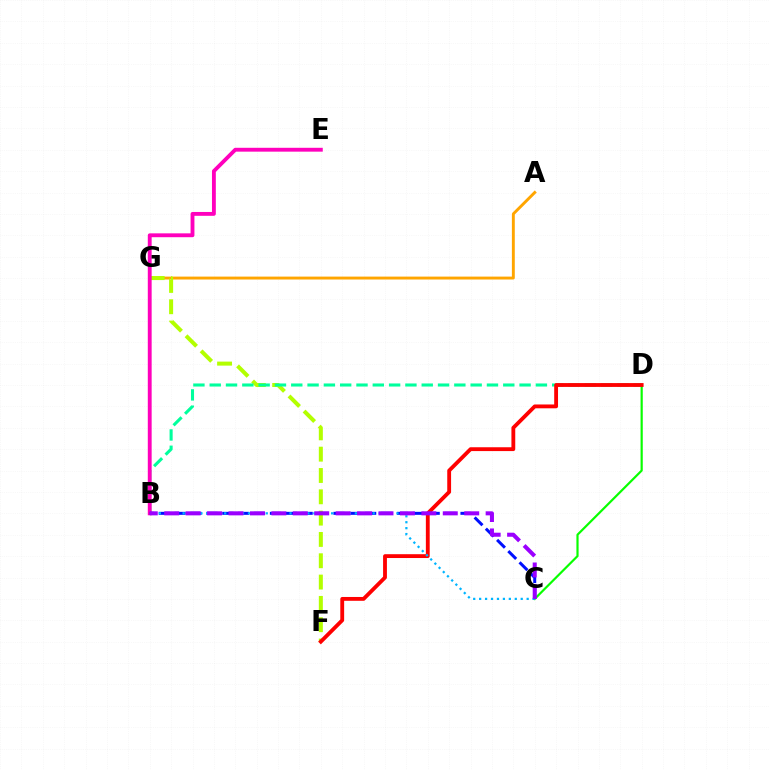{('C', 'D'): [{'color': '#08ff00', 'line_style': 'solid', 'thickness': 1.57}], ('A', 'G'): [{'color': '#ffa500', 'line_style': 'solid', 'thickness': 2.09}], ('F', 'G'): [{'color': '#b3ff00', 'line_style': 'dashed', 'thickness': 2.9}], ('B', 'D'): [{'color': '#00ff9d', 'line_style': 'dashed', 'thickness': 2.22}], ('B', 'E'): [{'color': '#ff00bd', 'line_style': 'solid', 'thickness': 2.78}], ('D', 'F'): [{'color': '#ff0000', 'line_style': 'solid', 'thickness': 2.76}], ('B', 'C'): [{'color': '#0010ff', 'line_style': 'dashed', 'thickness': 2.16}, {'color': '#00b5ff', 'line_style': 'dotted', 'thickness': 1.61}, {'color': '#9b00ff', 'line_style': 'dashed', 'thickness': 2.91}]}